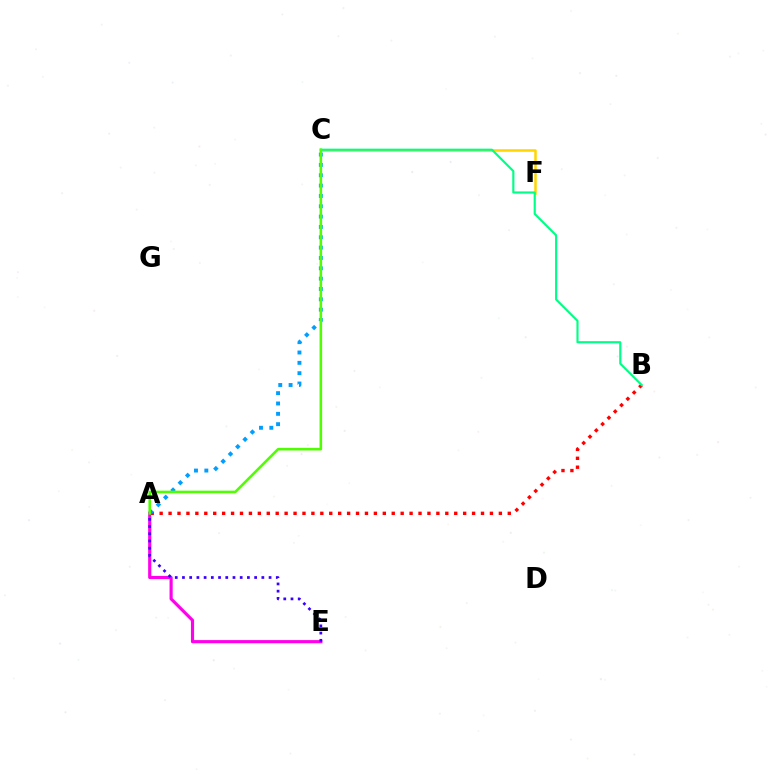{('A', 'B'): [{'color': '#ff0000', 'line_style': 'dotted', 'thickness': 2.43}], ('A', 'E'): [{'color': '#ff00ed', 'line_style': 'solid', 'thickness': 2.27}, {'color': '#3700ff', 'line_style': 'dotted', 'thickness': 1.96}], ('C', 'F'): [{'color': '#ffd500', 'line_style': 'solid', 'thickness': 1.81}], ('A', 'C'): [{'color': '#009eff', 'line_style': 'dotted', 'thickness': 2.81}, {'color': '#4fff00', 'line_style': 'solid', 'thickness': 1.86}], ('B', 'C'): [{'color': '#00ff86', 'line_style': 'solid', 'thickness': 1.55}]}